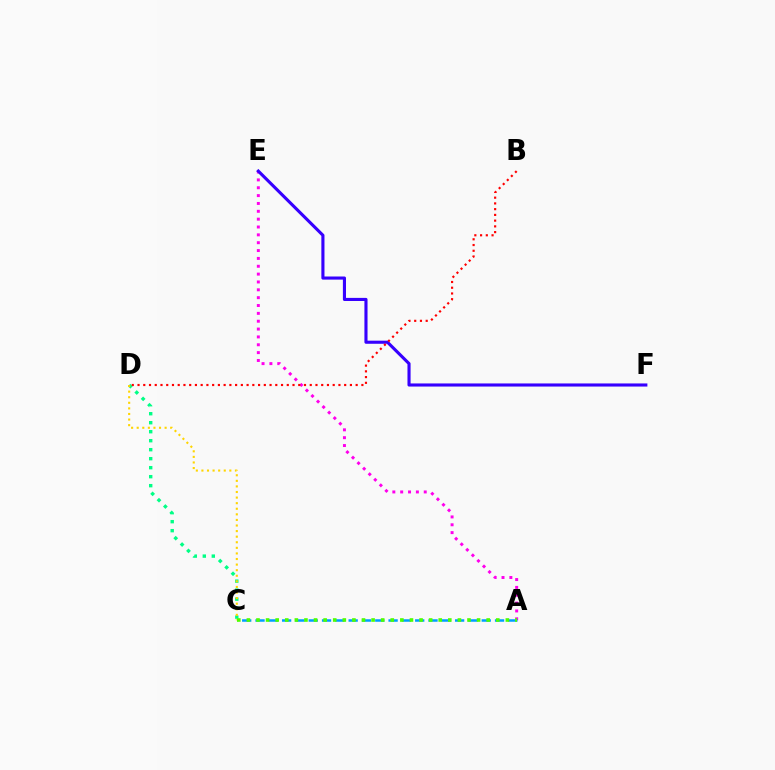{('C', 'D'): [{'color': '#00ff86', 'line_style': 'dotted', 'thickness': 2.44}, {'color': '#ffd500', 'line_style': 'dotted', 'thickness': 1.52}], ('A', 'E'): [{'color': '#ff00ed', 'line_style': 'dotted', 'thickness': 2.13}], ('E', 'F'): [{'color': '#3700ff', 'line_style': 'solid', 'thickness': 2.24}], ('B', 'D'): [{'color': '#ff0000', 'line_style': 'dotted', 'thickness': 1.56}], ('A', 'C'): [{'color': '#009eff', 'line_style': 'dashed', 'thickness': 1.81}, {'color': '#4fff00', 'line_style': 'dotted', 'thickness': 2.61}]}